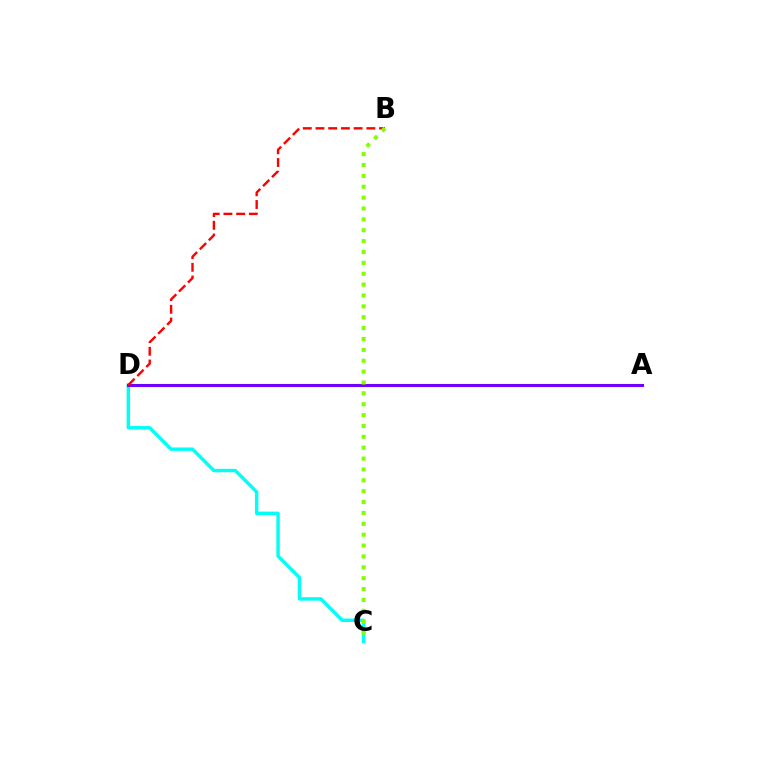{('C', 'D'): [{'color': '#00fff6', 'line_style': 'solid', 'thickness': 2.47}], ('A', 'D'): [{'color': '#7200ff', 'line_style': 'solid', 'thickness': 2.2}], ('B', 'D'): [{'color': '#ff0000', 'line_style': 'dashed', 'thickness': 1.73}], ('B', 'C'): [{'color': '#84ff00', 'line_style': 'dotted', 'thickness': 2.95}]}